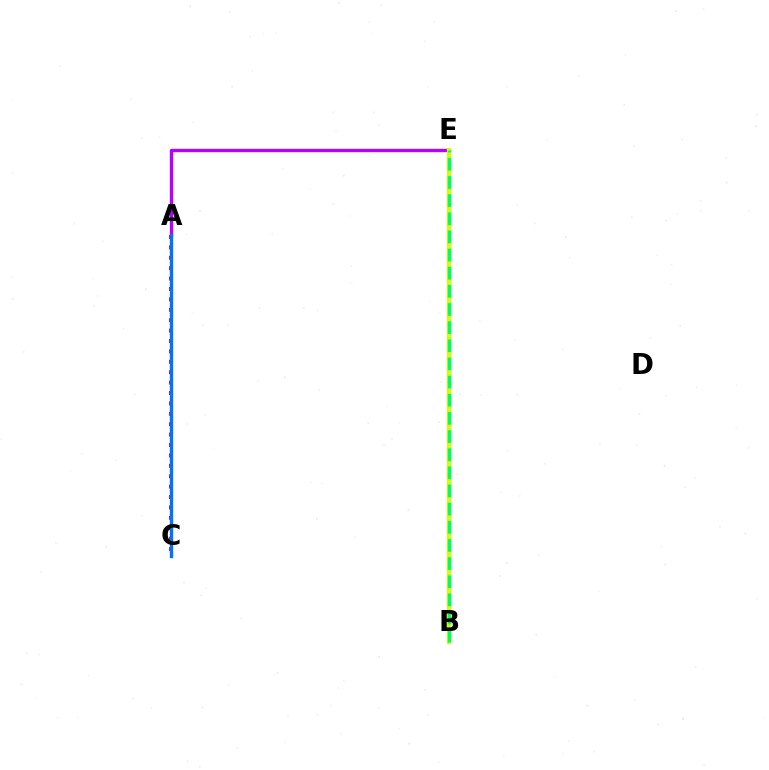{('A', 'E'): [{'color': '#b900ff', 'line_style': 'solid', 'thickness': 2.42}], ('B', 'E'): [{'color': '#d1ff00', 'line_style': 'solid', 'thickness': 2.99}, {'color': '#00ff5c', 'line_style': 'dashed', 'thickness': 2.47}], ('A', 'C'): [{'color': '#ff0000', 'line_style': 'dotted', 'thickness': 2.83}, {'color': '#0074ff', 'line_style': 'solid', 'thickness': 2.42}]}